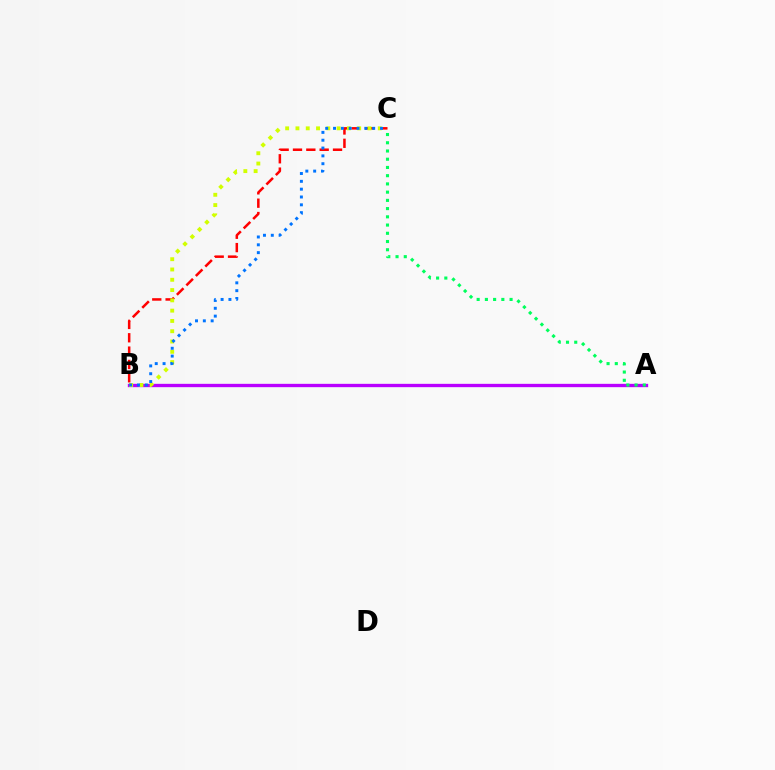{('B', 'C'): [{'color': '#ff0000', 'line_style': 'dashed', 'thickness': 1.81}, {'color': '#d1ff00', 'line_style': 'dotted', 'thickness': 2.8}, {'color': '#0074ff', 'line_style': 'dotted', 'thickness': 2.13}], ('A', 'B'): [{'color': '#b900ff', 'line_style': 'solid', 'thickness': 2.4}], ('A', 'C'): [{'color': '#00ff5c', 'line_style': 'dotted', 'thickness': 2.24}]}